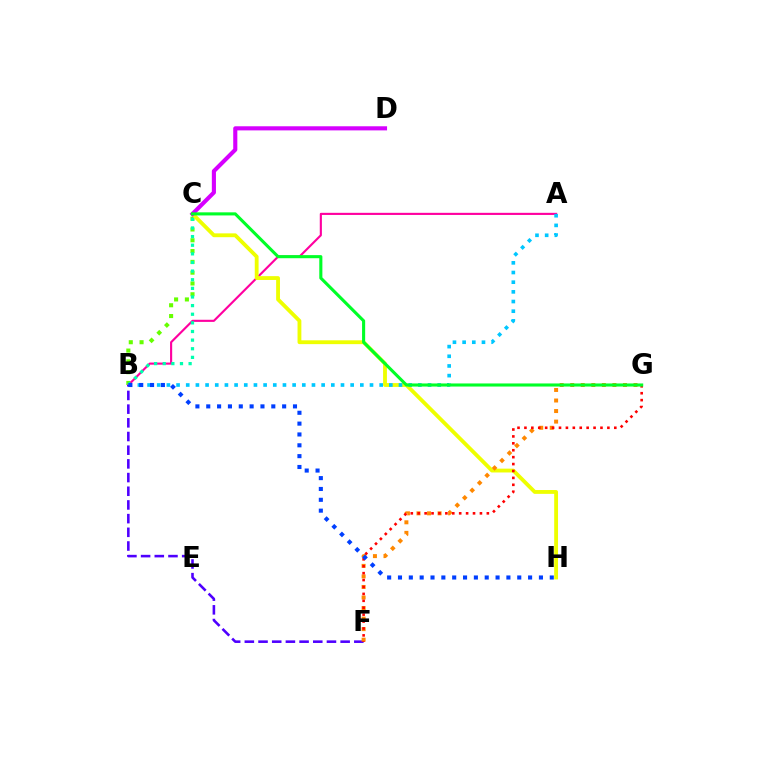{('B', 'C'): [{'color': '#66ff00', 'line_style': 'dotted', 'thickness': 2.93}, {'color': '#00ffaf', 'line_style': 'dotted', 'thickness': 2.34}], ('A', 'B'): [{'color': '#ff00a0', 'line_style': 'solid', 'thickness': 1.53}, {'color': '#00c7ff', 'line_style': 'dotted', 'thickness': 2.63}], ('C', 'H'): [{'color': '#eeff00', 'line_style': 'solid', 'thickness': 2.76}], ('C', 'D'): [{'color': '#d600ff', 'line_style': 'solid', 'thickness': 2.96}], ('B', 'F'): [{'color': '#4f00ff', 'line_style': 'dashed', 'thickness': 1.86}], ('F', 'G'): [{'color': '#ff8800', 'line_style': 'dotted', 'thickness': 2.86}, {'color': '#ff0000', 'line_style': 'dotted', 'thickness': 1.88}], ('C', 'G'): [{'color': '#00ff27', 'line_style': 'solid', 'thickness': 2.23}], ('B', 'H'): [{'color': '#003fff', 'line_style': 'dotted', 'thickness': 2.95}]}